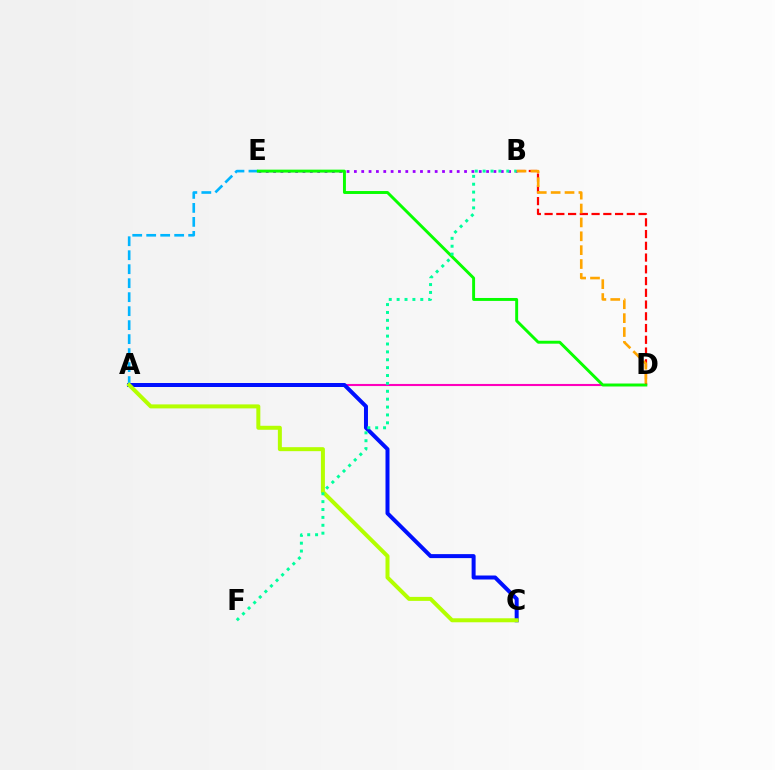{('A', 'D'): [{'color': '#ff00bd', 'line_style': 'solid', 'thickness': 1.52}], ('B', 'E'): [{'color': '#9b00ff', 'line_style': 'dotted', 'thickness': 2.0}], ('A', 'E'): [{'color': '#00b5ff', 'line_style': 'dashed', 'thickness': 1.9}], ('A', 'C'): [{'color': '#0010ff', 'line_style': 'solid', 'thickness': 2.88}, {'color': '#b3ff00', 'line_style': 'solid', 'thickness': 2.87}], ('B', 'D'): [{'color': '#ff0000', 'line_style': 'dashed', 'thickness': 1.6}, {'color': '#ffa500', 'line_style': 'dashed', 'thickness': 1.89}], ('D', 'E'): [{'color': '#08ff00', 'line_style': 'solid', 'thickness': 2.11}], ('B', 'F'): [{'color': '#00ff9d', 'line_style': 'dotted', 'thickness': 2.14}]}